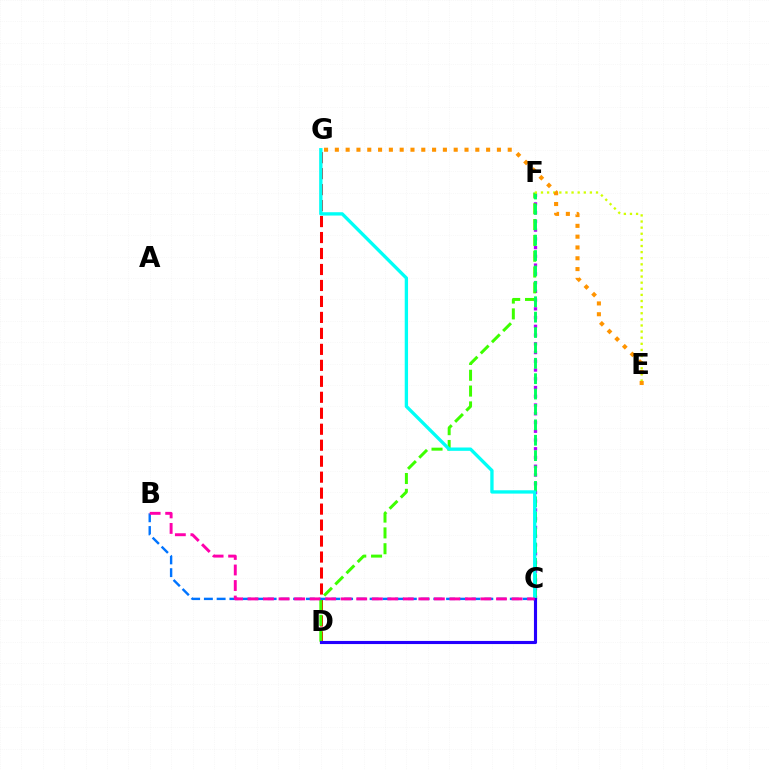{('D', 'G'): [{'color': '#ff0000', 'line_style': 'dashed', 'thickness': 2.17}], ('C', 'F'): [{'color': '#b900ff', 'line_style': 'dotted', 'thickness': 2.38}, {'color': '#00ff5c', 'line_style': 'dashed', 'thickness': 2.09}], ('D', 'F'): [{'color': '#3dff00', 'line_style': 'dashed', 'thickness': 2.15}], ('B', 'C'): [{'color': '#0074ff', 'line_style': 'dashed', 'thickness': 1.73}, {'color': '#ff00ac', 'line_style': 'dashed', 'thickness': 2.11}], ('C', 'G'): [{'color': '#00fff6', 'line_style': 'solid', 'thickness': 2.4}], ('E', 'F'): [{'color': '#d1ff00', 'line_style': 'dotted', 'thickness': 1.66}], ('E', 'G'): [{'color': '#ff9400', 'line_style': 'dotted', 'thickness': 2.94}], ('C', 'D'): [{'color': '#2500ff', 'line_style': 'solid', 'thickness': 2.24}]}